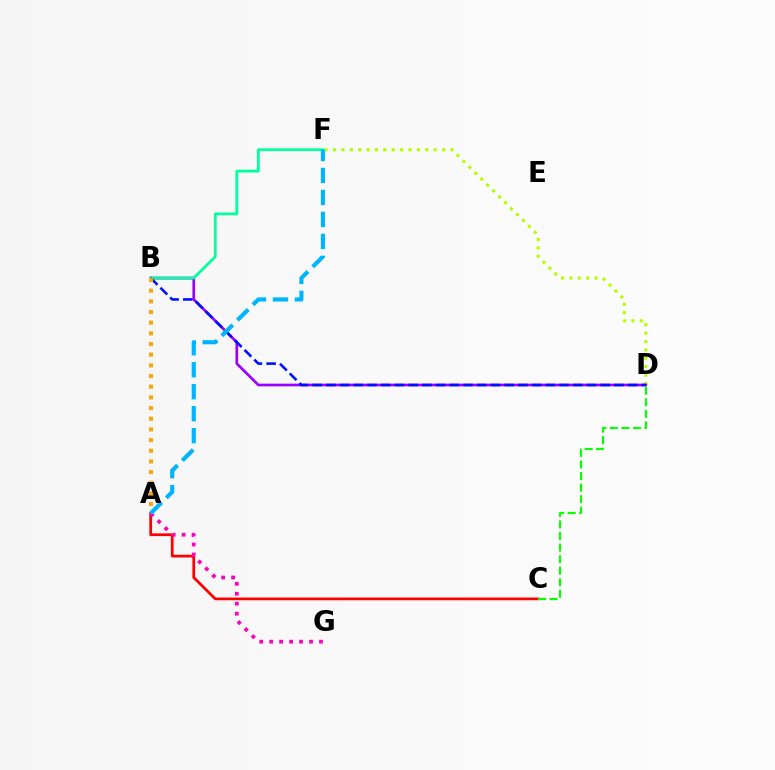{('A', 'C'): [{'color': '#ff0000', 'line_style': 'solid', 'thickness': 1.97}], ('D', 'F'): [{'color': '#b3ff00', 'line_style': 'dotted', 'thickness': 2.28}], ('B', 'D'): [{'color': '#9b00ff', 'line_style': 'solid', 'thickness': 1.93}, {'color': '#0010ff', 'line_style': 'dashed', 'thickness': 1.86}], ('B', 'F'): [{'color': '#00ff9d', 'line_style': 'solid', 'thickness': 1.98}], ('A', 'B'): [{'color': '#ffa500', 'line_style': 'dotted', 'thickness': 2.9}], ('A', 'G'): [{'color': '#ff00bd', 'line_style': 'dotted', 'thickness': 2.71}], ('A', 'F'): [{'color': '#00b5ff', 'line_style': 'dashed', 'thickness': 2.99}], ('C', 'D'): [{'color': '#08ff00', 'line_style': 'dashed', 'thickness': 1.57}]}